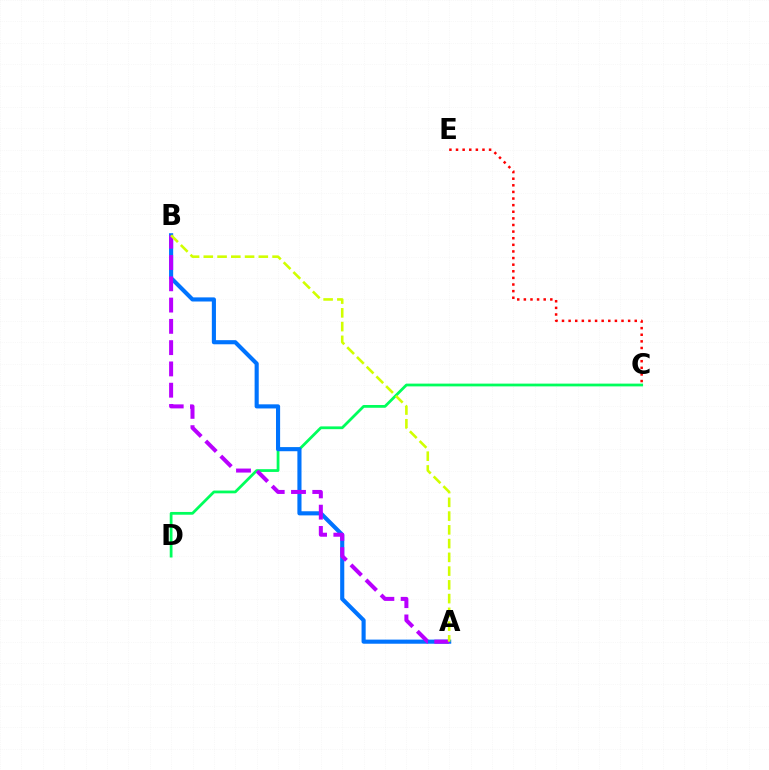{('C', 'D'): [{'color': '#00ff5c', 'line_style': 'solid', 'thickness': 1.99}], ('A', 'B'): [{'color': '#0074ff', 'line_style': 'solid', 'thickness': 2.96}, {'color': '#b900ff', 'line_style': 'dashed', 'thickness': 2.89}, {'color': '#d1ff00', 'line_style': 'dashed', 'thickness': 1.87}], ('C', 'E'): [{'color': '#ff0000', 'line_style': 'dotted', 'thickness': 1.8}]}